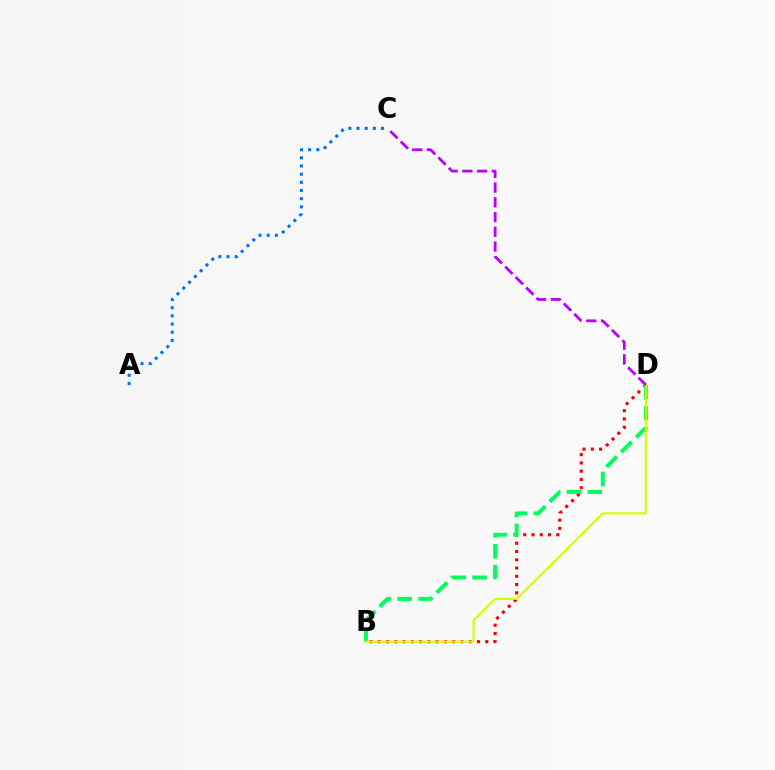{('B', 'D'): [{'color': '#ff0000', 'line_style': 'dotted', 'thickness': 2.25}, {'color': '#00ff5c', 'line_style': 'dashed', 'thickness': 2.84}, {'color': '#d1ff00', 'line_style': 'solid', 'thickness': 1.51}], ('C', 'D'): [{'color': '#b900ff', 'line_style': 'dashed', 'thickness': 2.0}], ('A', 'C'): [{'color': '#0074ff', 'line_style': 'dotted', 'thickness': 2.22}]}